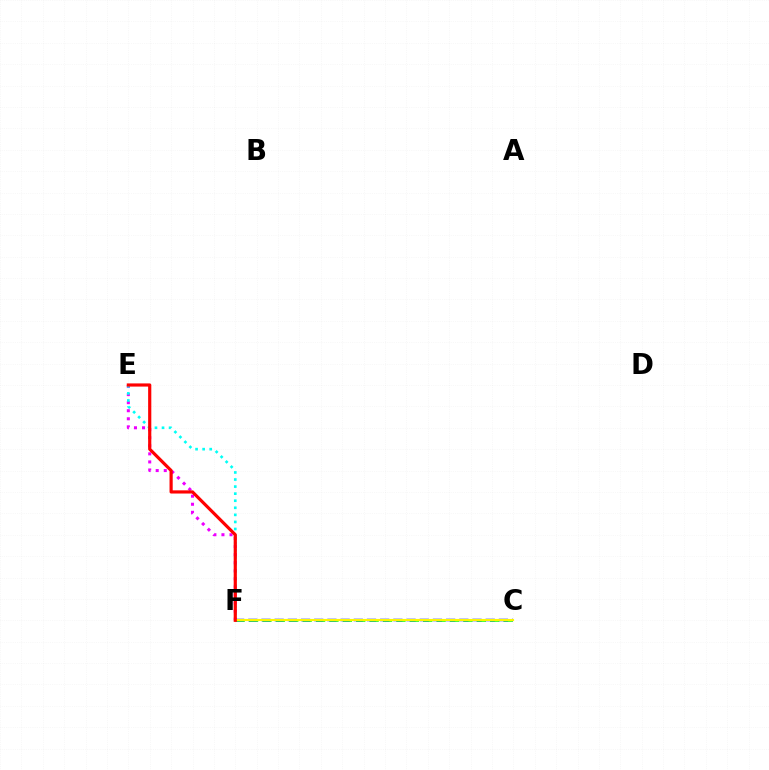{('C', 'F'): [{'color': '#08ff00', 'line_style': 'dashed', 'thickness': 1.82}, {'color': '#0010ff', 'line_style': 'dashed', 'thickness': 1.79}, {'color': '#fcf500', 'line_style': 'solid', 'thickness': 1.54}], ('E', 'F'): [{'color': '#ee00ff', 'line_style': 'dotted', 'thickness': 2.19}, {'color': '#00fff6', 'line_style': 'dotted', 'thickness': 1.92}, {'color': '#ff0000', 'line_style': 'solid', 'thickness': 2.29}]}